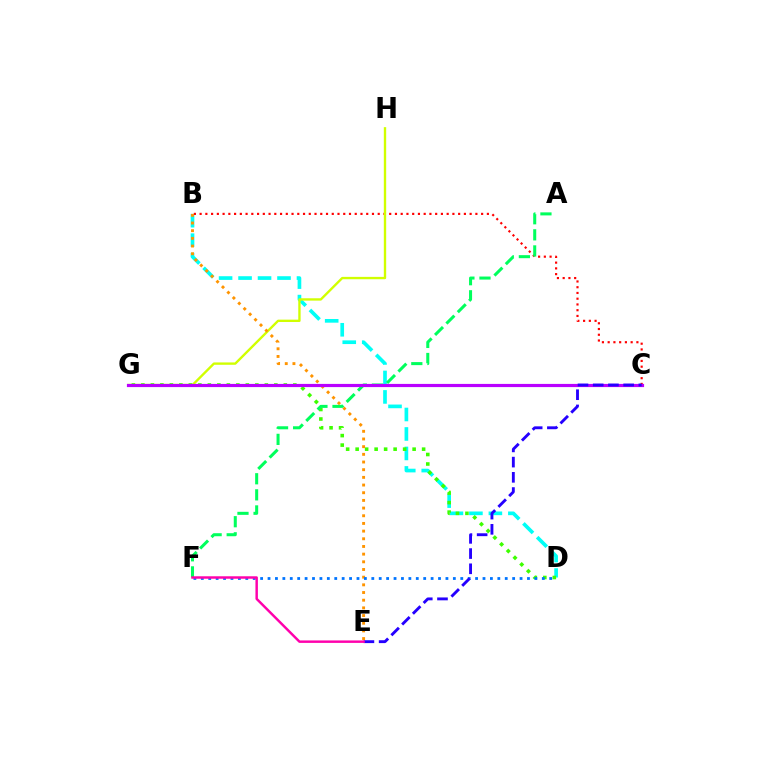{('B', 'D'): [{'color': '#00fff6', 'line_style': 'dashed', 'thickness': 2.65}], ('B', 'C'): [{'color': '#ff0000', 'line_style': 'dotted', 'thickness': 1.56}], ('G', 'H'): [{'color': '#d1ff00', 'line_style': 'solid', 'thickness': 1.7}], ('D', 'G'): [{'color': '#3dff00', 'line_style': 'dotted', 'thickness': 2.58}], ('B', 'E'): [{'color': '#ff9400', 'line_style': 'dotted', 'thickness': 2.09}], ('A', 'F'): [{'color': '#00ff5c', 'line_style': 'dashed', 'thickness': 2.19}], ('C', 'G'): [{'color': '#b900ff', 'line_style': 'solid', 'thickness': 2.29}], ('D', 'F'): [{'color': '#0074ff', 'line_style': 'dotted', 'thickness': 2.01}], ('C', 'E'): [{'color': '#2500ff', 'line_style': 'dashed', 'thickness': 2.07}], ('E', 'F'): [{'color': '#ff00ac', 'line_style': 'solid', 'thickness': 1.77}]}